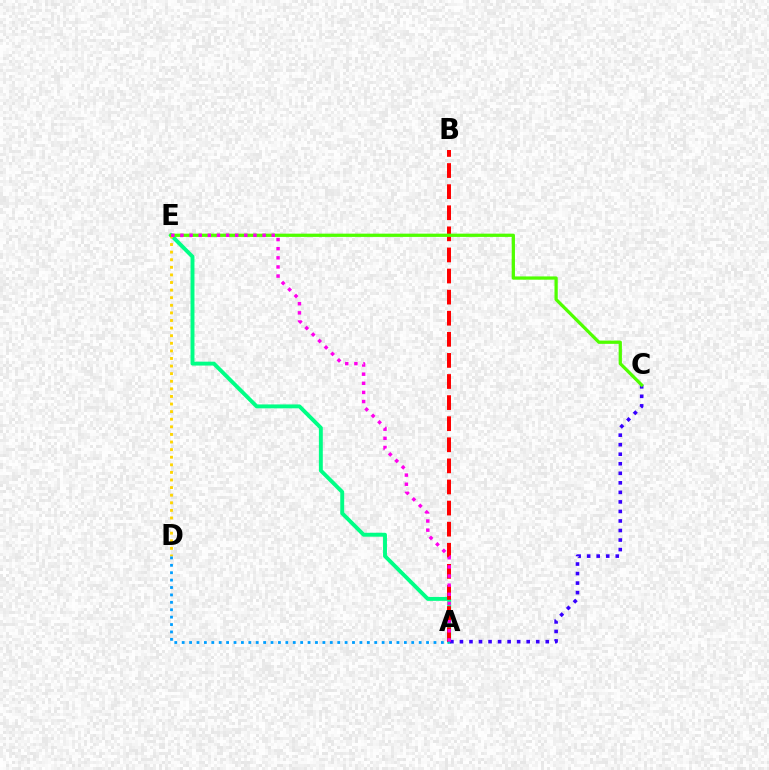{('A', 'E'): [{'color': '#00ff86', 'line_style': 'solid', 'thickness': 2.82}, {'color': '#ff00ed', 'line_style': 'dotted', 'thickness': 2.48}], ('A', 'B'): [{'color': '#ff0000', 'line_style': 'dashed', 'thickness': 2.87}], ('D', 'E'): [{'color': '#ffd500', 'line_style': 'dotted', 'thickness': 2.06}], ('A', 'C'): [{'color': '#3700ff', 'line_style': 'dotted', 'thickness': 2.59}], ('C', 'E'): [{'color': '#4fff00', 'line_style': 'solid', 'thickness': 2.35}], ('A', 'D'): [{'color': '#009eff', 'line_style': 'dotted', 'thickness': 2.01}]}